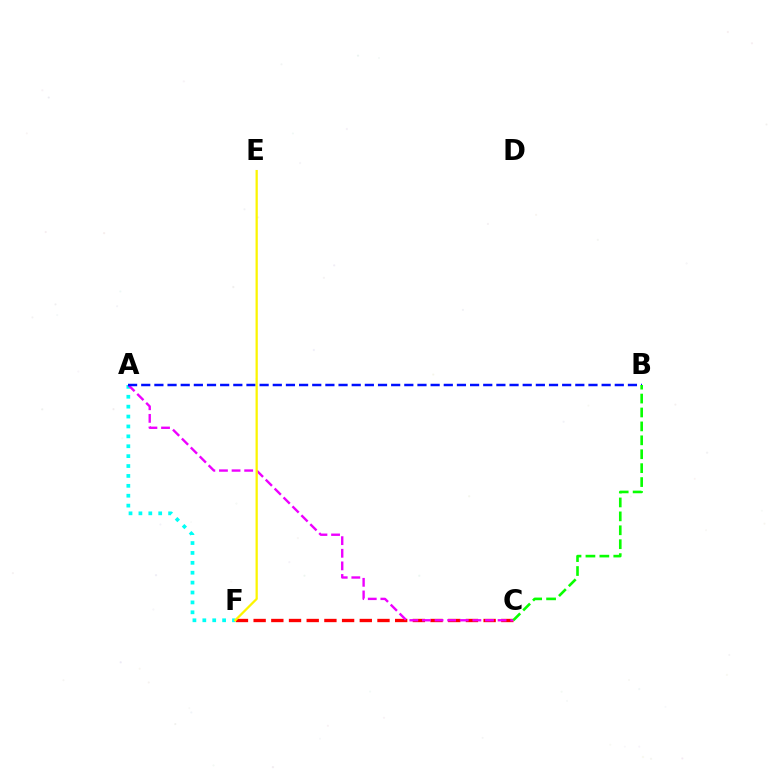{('A', 'F'): [{'color': '#00fff6', 'line_style': 'dotted', 'thickness': 2.69}], ('C', 'F'): [{'color': '#ff0000', 'line_style': 'dashed', 'thickness': 2.4}], ('A', 'C'): [{'color': '#ee00ff', 'line_style': 'dashed', 'thickness': 1.71}], ('A', 'B'): [{'color': '#0010ff', 'line_style': 'dashed', 'thickness': 1.79}], ('B', 'C'): [{'color': '#08ff00', 'line_style': 'dashed', 'thickness': 1.89}], ('E', 'F'): [{'color': '#fcf500', 'line_style': 'solid', 'thickness': 1.63}]}